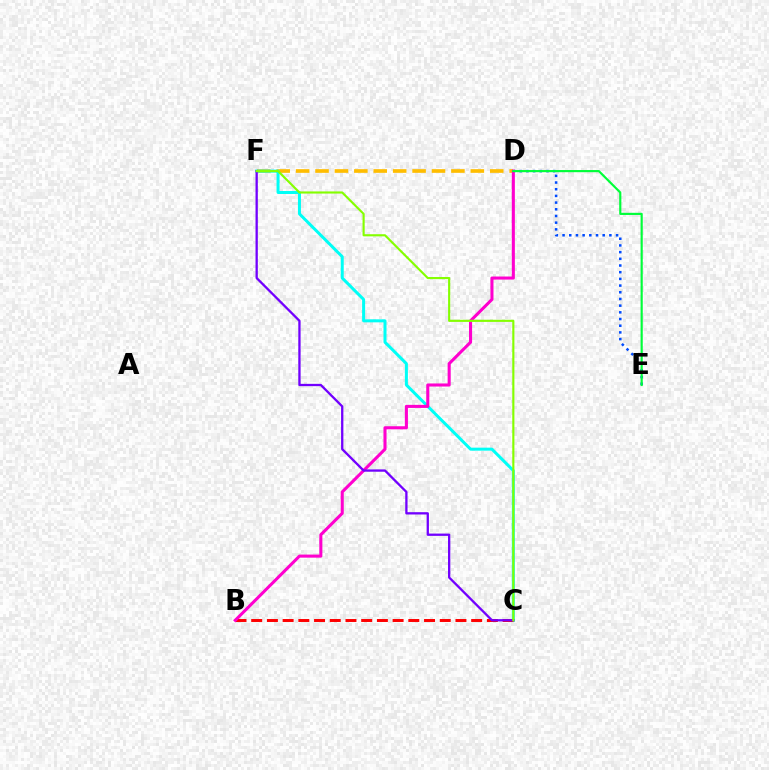{('D', 'F'): [{'color': '#ffbd00', 'line_style': 'dashed', 'thickness': 2.64}], ('C', 'F'): [{'color': '#00fff6', 'line_style': 'solid', 'thickness': 2.17}, {'color': '#7200ff', 'line_style': 'solid', 'thickness': 1.66}, {'color': '#84ff00', 'line_style': 'solid', 'thickness': 1.54}], ('B', 'C'): [{'color': '#ff0000', 'line_style': 'dashed', 'thickness': 2.13}], ('D', 'E'): [{'color': '#004bff', 'line_style': 'dotted', 'thickness': 1.82}, {'color': '#00ff39', 'line_style': 'solid', 'thickness': 1.56}], ('B', 'D'): [{'color': '#ff00cf', 'line_style': 'solid', 'thickness': 2.21}]}